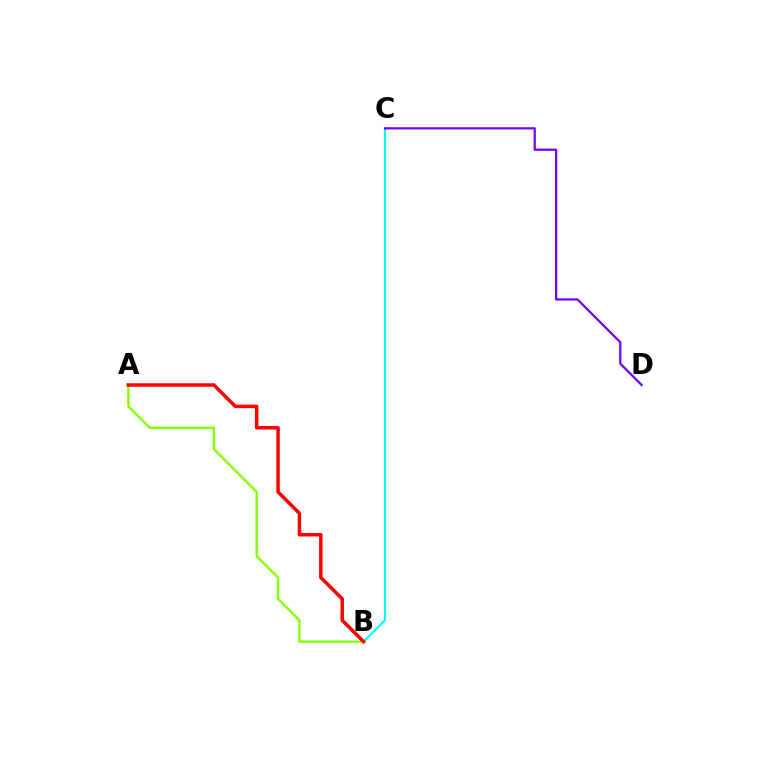{('B', 'C'): [{'color': '#00fff6', 'line_style': 'solid', 'thickness': 1.52}], ('C', 'D'): [{'color': '#7200ff', 'line_style': 'solid', 'thickness': 1.6}], ('A', 'B'): [{'color': '#84ff00', 'line_style': 'solid', 'thickness': 1.68}, {'color': '#ff0000', 'line_style': 'solid', 'thickness': 2.51}]}